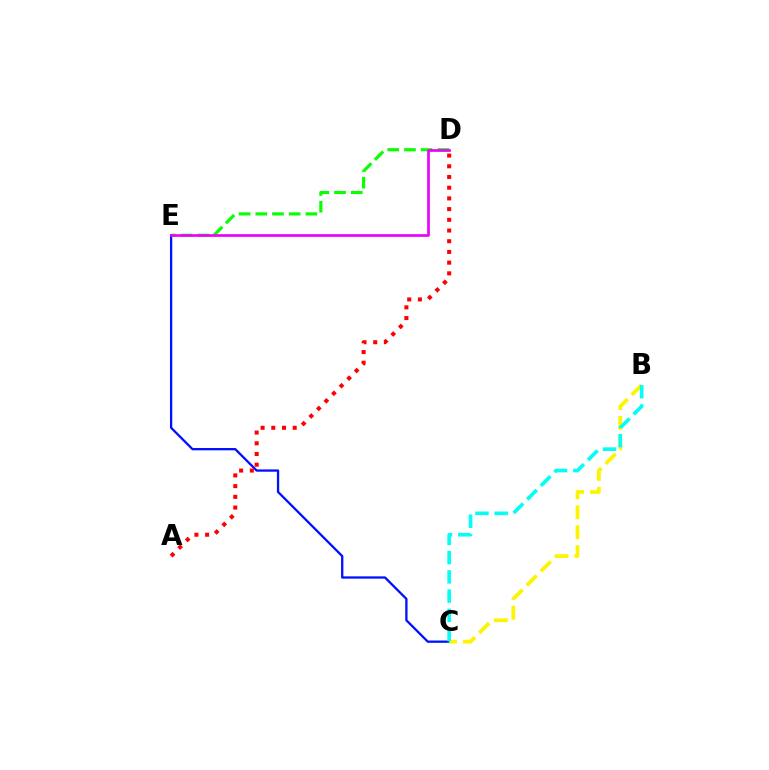{('C', 'E'): [{'color': '#0010ff', 'line_style': 'solid', 'thickness': 1.65}], ('B', 'C'): [{'color': '#fcf500', 'line_style': 'dashed', 'thickness': 2.71}, {'color': '#00fff6', 'line_style': 'dashed', 'thickness': 2.62}], ('A', 'D'): [{'color': '#ff0000', 'line_style': 'dotted', 'thickness': 2.91}], ('D', 'E'): [{'color': '#08ff00', 'line_style': 'dashed', 'thickness': 2.27}, {'color': '#ee00ff', 'line_style': 'solid', 'thickness': 1.94}]}